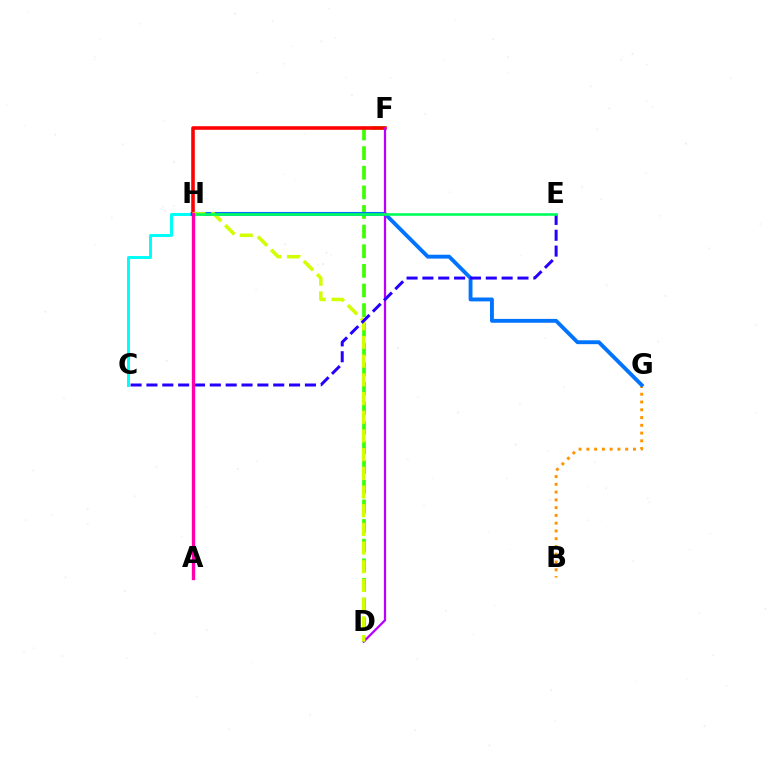{('C', 'H'): [{'color': '#00fff6', 'line_style': 'solid', 'thickness': 2.17}], ('D', 'F'): [{'color': '#3dff00', 'line_style': 'dashed', 'thickness': 2.67}, {'color': '#b900ff', 'line_style': 'solid', 'thickness': 1.63}], ('B', 'G'): [{'color': '#ff9400', 'line_style': 'dotted', 'thickness': 2.11}], ('G', 'H'): [{'color': '#0074ff', 'line_style': 'solid', 'thickness': 2.79}], ('F', 'H'): [{'color': '#ff0000', 'line_style': 'solid', 'thickness': 2.57}], ('D', 'H'): [{'color': '#d1ff00', 'line_style': 'dashed', 'thickness': 2.54}], ('C', 'E'): [{'color': '#2500ff', 'line_style': 'dashed', 'thickness': 2.15}], ('E', 'H'): [{'color': '#00ff5c', 'line_style': 'solid', 'thickness': 1.89}], ('A', 'H'): [{'color': '#ff00ac', 'line_style': 'solid', 'thickness': 2.4}]}